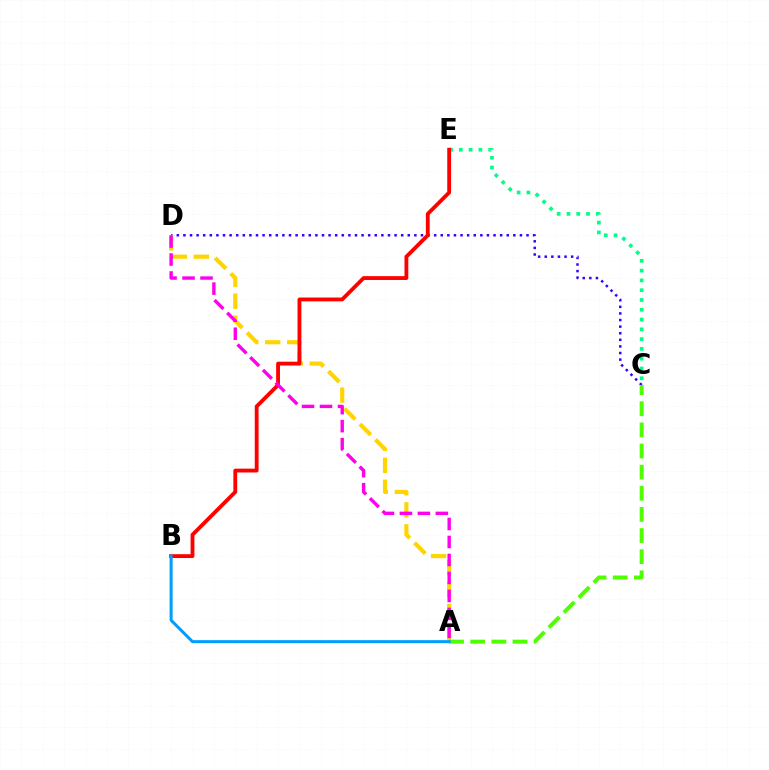{('C', 'D'): [{'color': '#3700ff', 'line_style': 'dotted', 'thickness': 1.79}], ('C', 'E'): [{'color': '#00ff86', 'line_style': 'dotted', 'thickness': 2.66}], ('A', 'D'): [{'color': '#ffd500', 'line_style': 'dashed', 'thickness': 2.99}, {'color': '#ff00ed', 'line_style': 'dashed', 'thickness': 2.44}], ('B', 'E'): [{'color': '#ff0000', 'line_style': 'solid', 'thickness': 2.76}], ('A', 'C'): [{'color': '#4fff00', 'line_style': 'dashed', 'thickness': 2.87}], ('A', 'B'): [{'color': '#009eff', 'line_style': 'solid', 'thickness': 2.18}]}